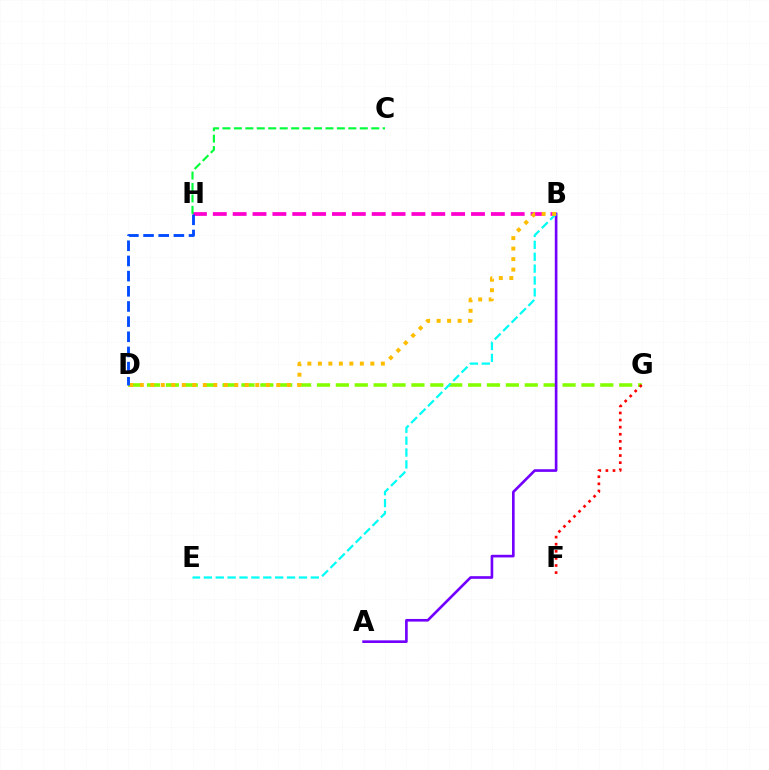{('D', 'G'): [{'color': '#84ff00', 'line_style': 'dashed', 'thickness': 2.57}], ('B', 'H'): [{'color': '#ff00cf', 'line_style': 'dashed', 'thickness': 2.7}], ('A', 'B'): [{'color': '#7200ff', 'line_style': 'solid', 'thickness': 1.9}], ('F', 'G'): [{'color': '#ff0000', 'line_style': 'dotted', 'thickness': 1.93}], ('B', 'E'): [{'color': '#00fff6', 'line_style': 'dashed', 'thickness': 1.61}], ('B', 'D'): [{'color': '#ffbd00', 'line_style': 'dotted', 'thickness': 2.85}], ('D', 'H'): [{'color': '#004bff', 'line_style': 'dashed', 'thickness': 2.06}], ('C', 'H'): [{'color': '#00ff39', 'line_style': 'dashed', 'thickness': 1.55}]}